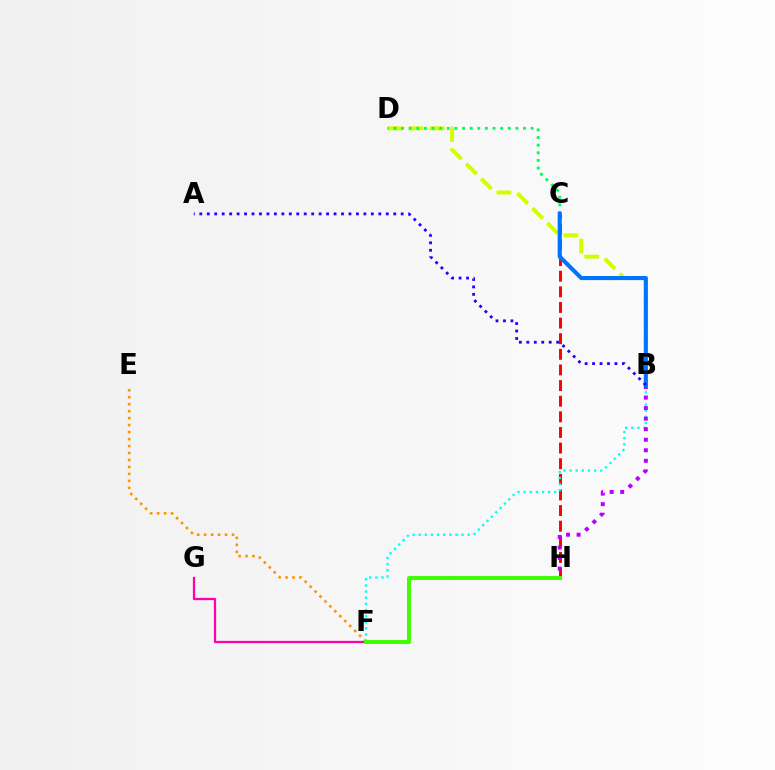{('B', 'D'): [{'color': '#d1ff00', 'line_style': 'dashed', 'thickness': 2.87}], ('C', 'H'): [{'color': '#ff0000', 'line_style': 'dashed', 'thickness': 2.12}], ('E', 'F'): [{'color': '#ff9400', 'line_style': 'dotted', 'thickness': 1.89}], ('B', 'F'): [{'color': '#00fff6', 'line_style': 'dotted', 'thickness': 1.66}], ('F', 'G'): [{'color': '#ff00ac', 'line_style': 'solid', 'thickness': 1.63}], ('B', 'H'): [{'color': '#b900ff', 'line_style': 'dotted', 'thickness': 2.87}], ('C', 'D'): [{'color': '#00ff5c', 'line_style': 'dotted', 'thickness': 2.07}], ('B', 'C'): [{'color': '#0074ff', 'line_style': 'solid', 'thickness': 2.94}], ('F', 'H'): [{'color': '#3dff00', 'line_style': 'solid', 'thickness': 2.83}], ('A', 'B'): [{'color': '#2500ff', 'line_style': 'dotted', 'thickness': 2.03}]}